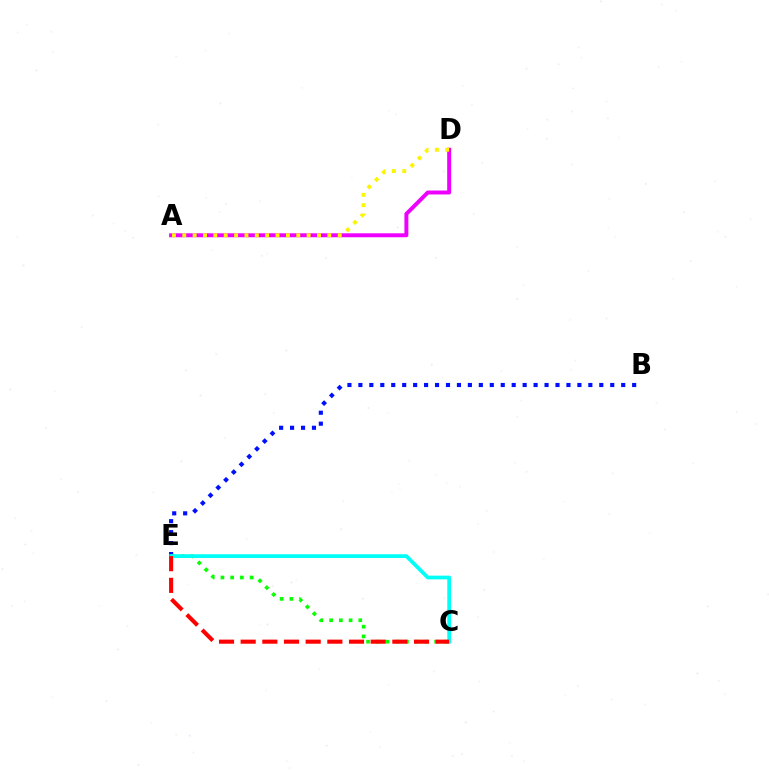{('B', 'E'): [{'color': '#0010ff', 'line_style': 'dotted', 'thickness': 2.98}], ('A', 'D'): [{'color': '#ee00ff', 'line_style': 'solid', 'thickness': 2.85}, {'color': '#fcf500', 'line_style': 'dotted', 'thickness': 2.82}], ('C', 'E'): [{'color': '#08ff00', 'line_style': 'dotted', 'thickness': 2.64}, {'color': '#00fff6', 'line_style': 'solid', 'thickness': 2.69}, {'color': '#ff0000', 'line_style': 'dashed', 'thickness': 2.94}]}